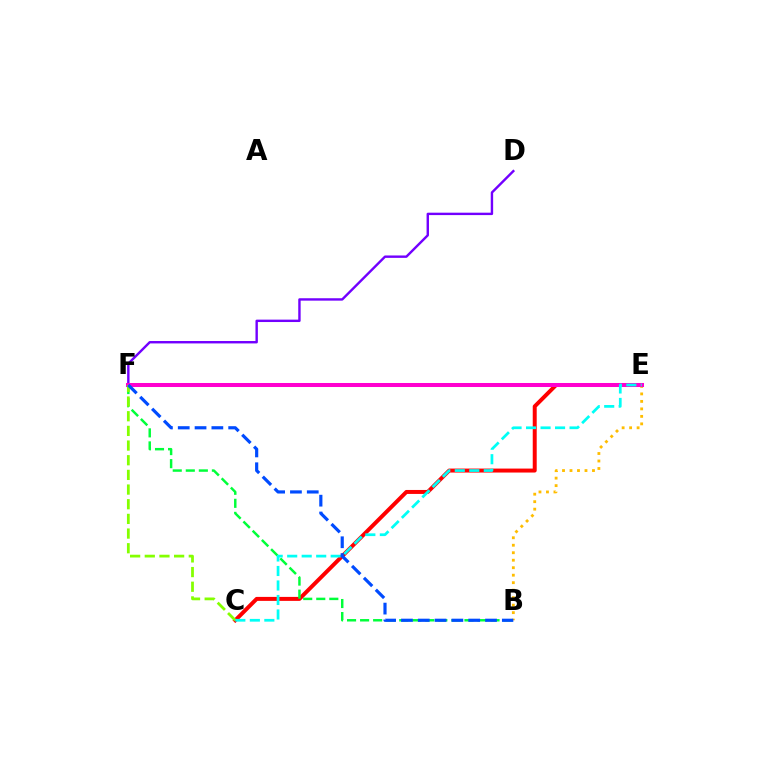{('C', 'E'): [{'color': '#ff0000', 'line_style': 'solid', 'thickness': 2.86}, {'color': '#00fff6', 'line_style': 'dashed', 'thickness': 1.97}], ('B', 'E'): [{'color': '#ffbd00', 'line_style': 'dotted', 'thickness': 2.03}], ('D', 'F'): [{'color': '#7200ff', 'line_style': 'solid', 'thickness': 1.73}], ('B', 'F'): [{'color': '#00ff39', 'line_style': 'dashed', 'thickness': 1.77}, {'color': '#004bff', 'line_style': 'dashed', 'thickness': 2.28}], ('E', 'F'): [{'color': '#ff00cf', 'line_style': 'solid', 'thickness': 2.9}], ('C', 'F'): [{'color': '#84ff00', 'line_style': 'dashed', 'thickness': 1.99}]}